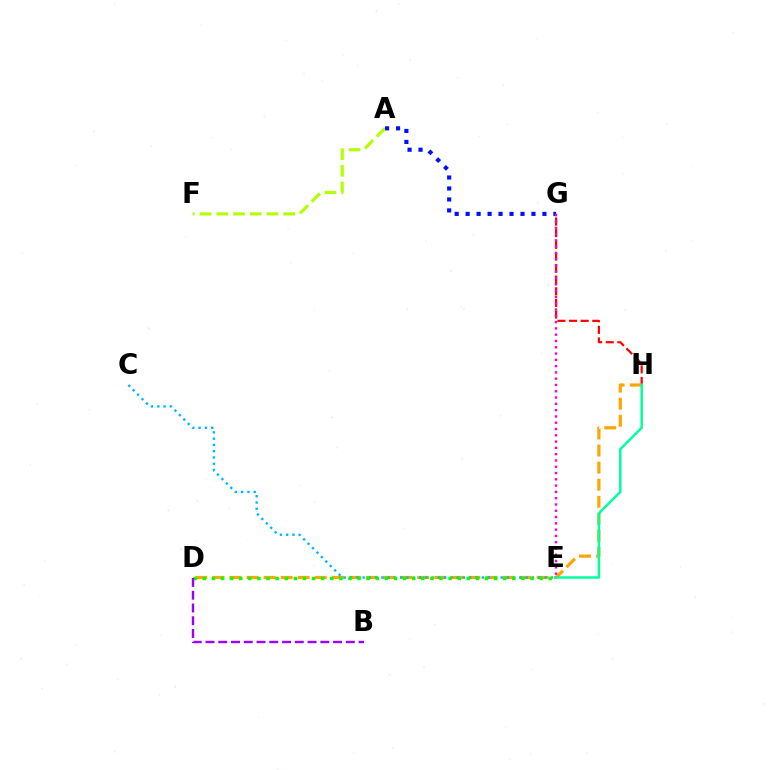{('G', 'H'): [{'color': '#ff0000', 'line_style': 'dashed', 'thickness': 1.58}], ('D', 'H'): [{'color': '#ffa500', 'line_style': 'dashed', 'thickness': 2.32}], ('A', 'F'): [{'color': '#b3ff00', 'line_style': 'dashed', 'thickness': 2.27}], ('A', 'G'): [{'color': '#0010ff', 'line_style': 'dotted', 'thickness': 2.98}], ('C', 'E'): [{'color': '#00b5ff', 'line_style': 'dotted', 'thickness': 1.7}], ('E', 'H'): [{'color': '#00ff9d', 'line_style': 'solid', 'thickness': 1.78}], ('D', 'E'): [{'color': '#08ff00', 'line_style': 'dotted', 'thickness': 2.47}], ('E', 'G'): [{'color': '#ff00bd', 'line_style': 'dotted', 'thickness': 1.71}], ('B', 'D'): [{'color': '#9b00ff', 'line_style': 'dashed', 'thickness': 1.73}]}